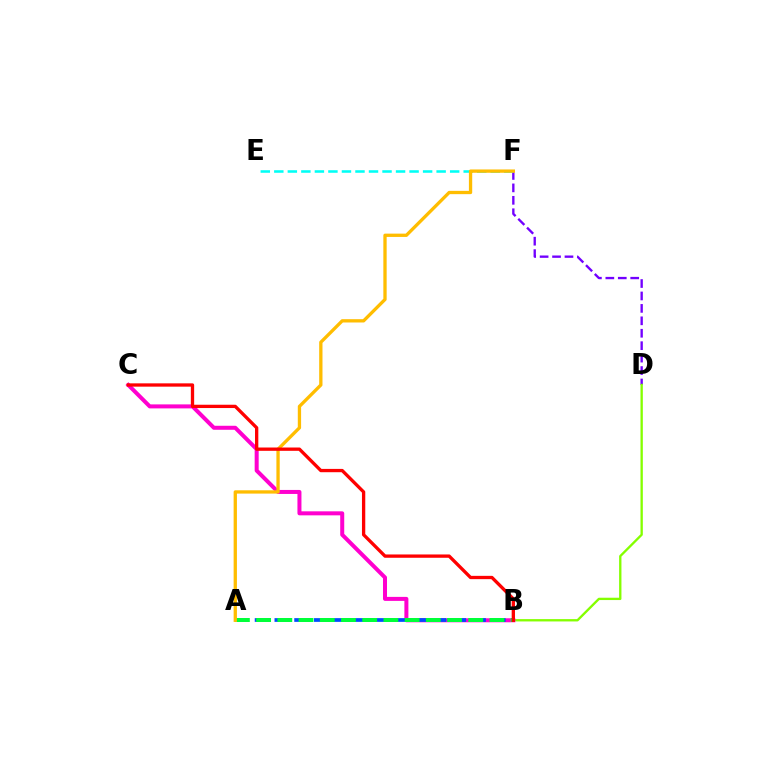{('D', 'F'): [{'color': '#7200ff', 'line_style': 'dashed', 'thickness': 1.69}], ('B', 'D'): [{'color': '#84ff00', 'line_style': 'solid', 'thickness': 1.68}], ('B', 'C'): [{'color': '#ff00cf', 'line_style': 'solid', 'thickness': 2.89}, {'color': '#ff0000', 'line_style': 'solid', 'thickness': 2.38}], ('E', 'F'): [{'color': '#00fff6', 'line_style': 'dashed', 'thickness': 1.84}], ('A', 'B'): [{'color': '#004bff', 'line_style': 'dashed', 'thickness': 2.68}, {'color': '#00ff39', 'line_style': 'dashed', 'thickness': 2.88}], ('A', 'F'): [{'color': '#ffbd00', 'line_style': 'solid', 'thickness': 2.38}]}